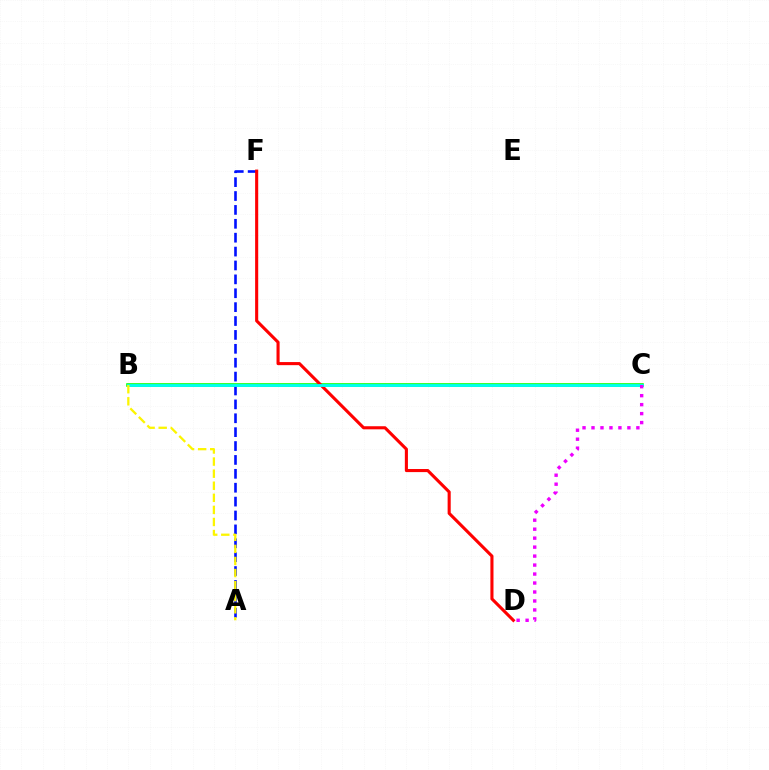{('B', 'C'): [{'color': '#08ff00', 'line_style': 'solid', 'thickness': 2.58}, {'color': '#00fff6', 'line_style': 'solid', 'thickness': 2.04}], ('A', 'F'): [{'color': '#0010ff', 'line_style': 'dashed', 'thickness': 1.89}], ('D', 'F'): [{'color': '#ff0000', 'line_style': 'solid', 'thickness': 2.22}], ('A', 'B'): [{'color': '#fcf500', 'line_style': 'dashed', 'thickness': 1.64}], ('C', 'D'): [{'color': '#ee00ff', 'line_style': 'dotted', 'thickness': 2.44}]}